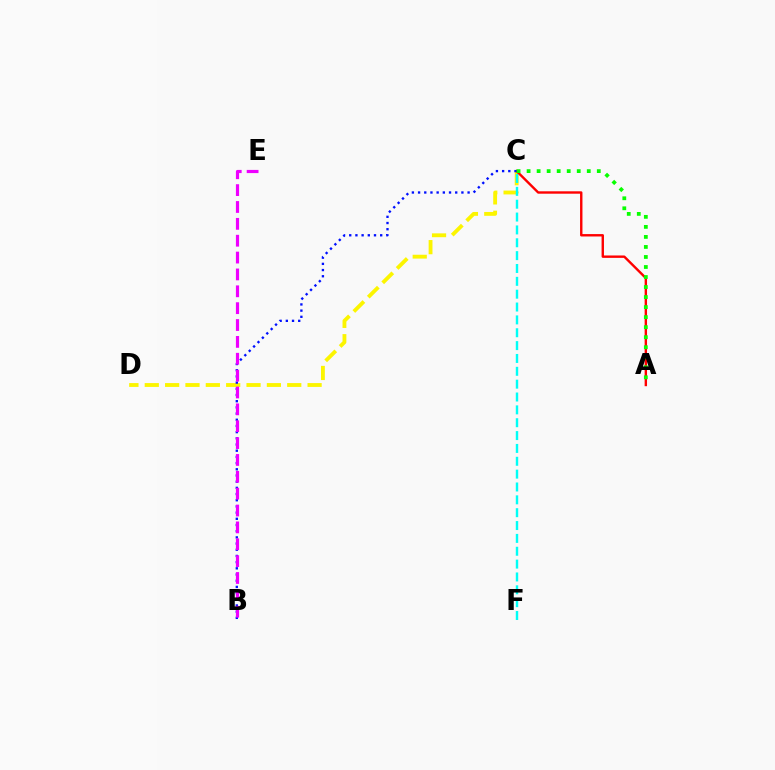{('C', 'D'): [{'color': '#fcf500', 'line_style': 'dashed', 'thickness': 2.76}], ('A', 'C'): [{'color': '#ff0000', 'line_style': 'solid', 'thickness': 1.73}, {'color': '#08ff00', 'line_style': 'dotted', 'thickness': 2.72}], ('B', 'C'): [{'color': '#0010ff', 'line_style': 'dotted', 'thickness': 1.68}], ('C', 'F'): [{'color': '#00fff6', 'line_style': 'dashed', 'thickness': 1.75}], ('B', 'E'): [{'color': '#ee00ff', 'line_style': 'dashed', 'thickness': 2.29}]}